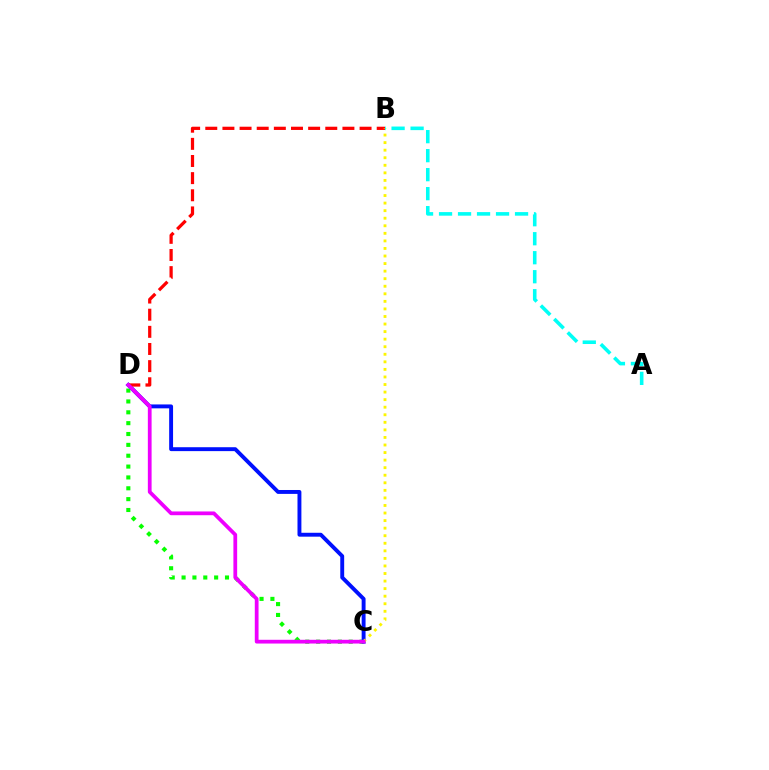{('C', 'D'): [{'color': '#08ff00', 'line_style': 'dotted', 'thickness': 2.95}, {'color': '#0010ff', 'line_style': 'solid', 'thickness': 2.81}, {'color': '#ee00ff', 'line_style': 'solid', 'thickness': 2.7}], ('B', 'D'): [{'color': '#ff0000', 'line_style': 'dashed', 'thickness': 2.33}], ('B', 'C'): [{'color': '#fcf500', 'line_style': 'dotted', 'thickness': 2.05}], ('A', 'B'): [{'color': '#00fff6', 'line_style': 'dashed', 'thickness': 2.58}]}